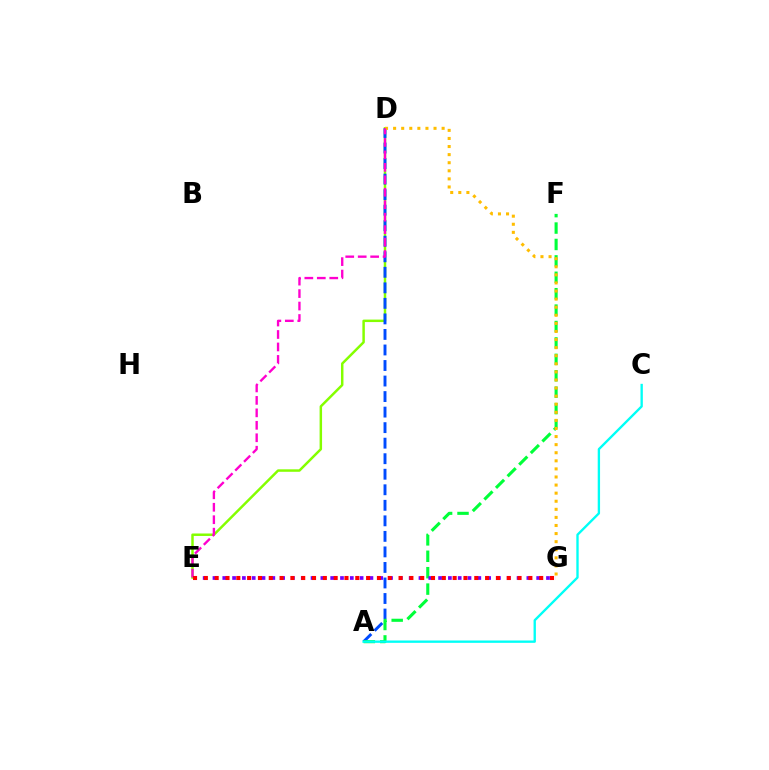{('D', 'E'): [{'color': '#84ff00', 'line_style': 'solid', 'thickness': 1.78}, {'color': '#ff00cf', 'line_style': 'dashed', 'thickness': 1.69}], ('A', 'D'): [{'color': '#004bff', 'line_style': 'dashed', 'thickness': 2.11}], ('A', 'F'): [{'color': '#00ff39', 'line_style': 'dashed', 'thickness': 2.23}], ('D', 'G'): [{'color': '#ffbd00', 'line_style': 'dotted', 'thickness': 2.2}], ('E', 'G'): [{'color': '#7200ff', 'line_style': 'dotted', 'thickness': 2.67}, {'color': '#ff0000', 'line_style': 'dotted', 'thickness': 2.94}], ('A', 'C'): [{'color': '#00fff6', 'line_style': 'solid', 'thickness': 1.69}]}